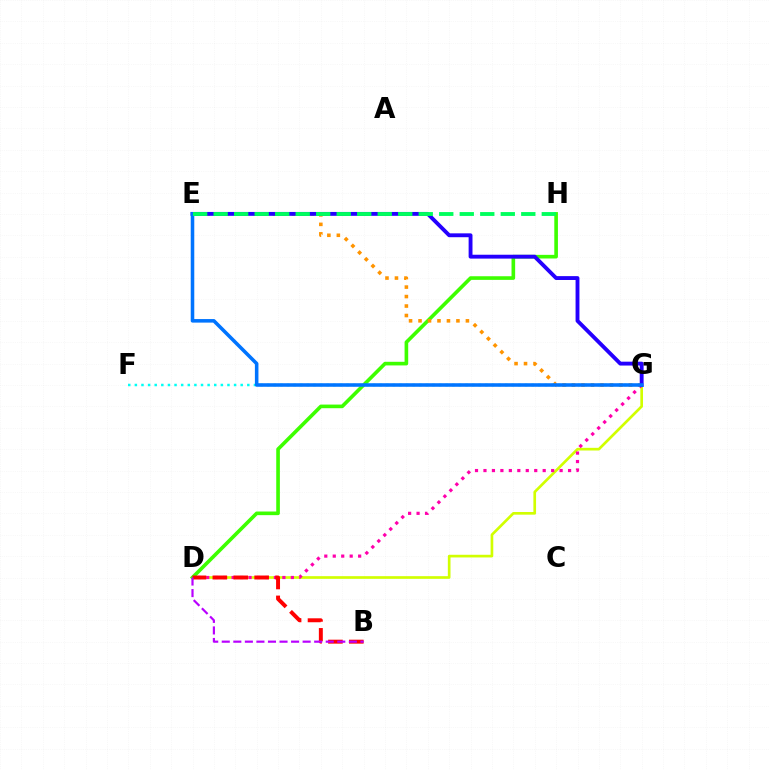{('D', 'G'): [{'color': '#d1ff00', 'line_style': 'solid', 'thickness': 1.92}, {'color': '#ff00ac', 'line_style': 'dotted', 'thickness': 2.3}], ('D', 'H'): [{'color': '#3dff00', 'line_style': 'solid', 'thickness': 2.61}], ('E', 'G'): [{'color': '#ff9400', 'line_style': 'dotted', 'thickness': 2.58}, {'color': '#2500ff', 'line_style': 'solid', 'thickness': 2.79}, {'color': '#0074ff', 'line_style': 'solid', 'thickness': 2.56}], ('B', 'D'): [{'color': '#ff0000', 'line_style': 'dashed', 'thickness': 2.84}, {'color': '#b900ff', 'line_style': 'dashed', 'thickness': 1.57}], ('F', 'G'): [{'color': '#00fff6', 'line_style': 'dotted', 'thickness': 1.8}], ('E', 'H'): [{'color': '#00ff5c', 'line_style': 'dashed', 'thickness': 2.79}]}